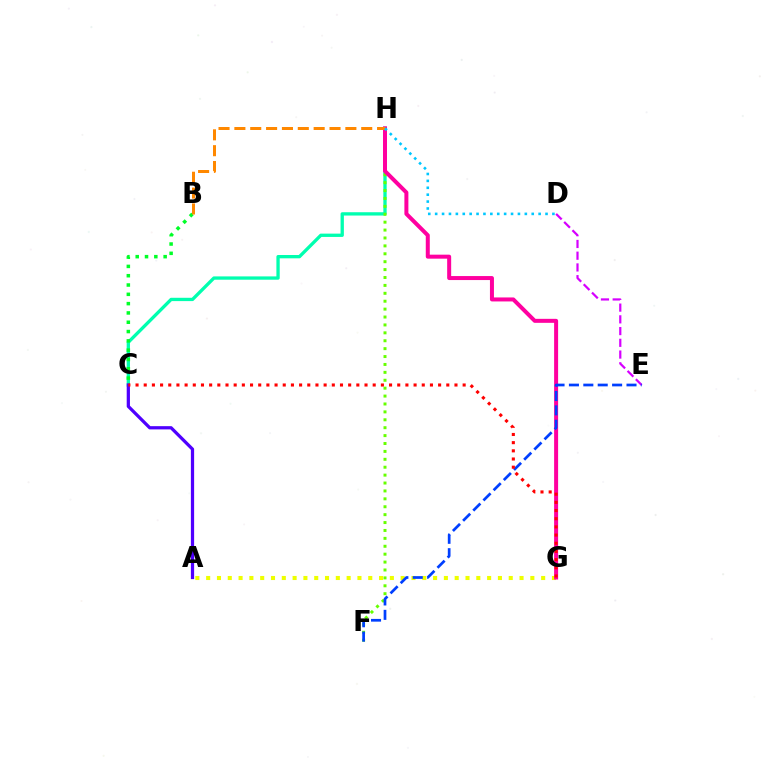{('D', 'E'): [{'color': '#d600ff', 'line_style': 'dashed', 'thickness': 1.59}], ('C', 'H'): [{'color': '#00ffaf', 'line_style': 'solid', 'thickness': 2.39}], ('F', 'H'): [{'color': '#66ff00', 'line_style': 'dotted', 'thickness': 2.15}], ('A', 'G'): [{'color': '#eeff00', 'line_style': 'dotted', 'thickness': 2.94}], ('B', 'C'): [{'color': '#00ff27', 'line_style': 'dotted', 'thickness': 2.53}], ('A', 'C'): [{'color': '#4f00ff', 'line_style': 'solid', 'thickness': 2.33}], ('G', 'H'): [{'color': '#ff00a0', 'line_style': 'solid', 'thickness': 2.88}], ('B', 'H'): [{'color': '#ff8800', 'line_style': 'dashed', 'thickness': 2.15}], ('E', 'F'): [{'color': '#003fff', 'line_style': 'dashed', 'thickness': 1.96}], ('D', 'H'): [{'color': '#00c7ff', 'line_style': 'dotted', 'thickness': 1.87}], ('C', 'G'): [{'color': '#ff0000', 'line_style': 'dotted', 'thickness': 2.22}]}